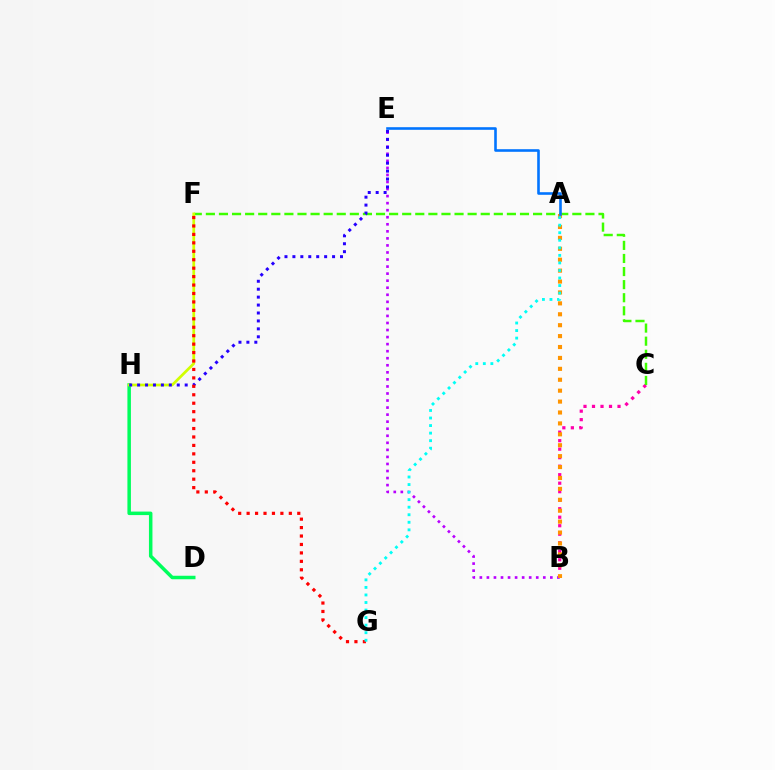{('B', 'E'): [{'color': '#b900ff', 'line_style': 'dotted', 'thickness': 1.92}], ('B', 'C'): [{'color': '#ff00ac', 'line_style': 'dotted', 'thickness': 2.31}], ('C', 'F'): [{'color': '#3dff00', 'line_style': 'dashed', 'thickness': 1.78}], ('D', 'H'): [{'color': '#00ff5c', 'line_style': 'solid', 'thickness': 2.52}], ('A', 'B'): [{'color': '#ff9400', 'line_style': 'dotted', 'thickness': 2.97}], ('F', 'H'): [{'color': '#d1ff00', 'line_style': 'solid', 'thickness': 1.96}], ('A', 'E'): [{'color': '#0074ff', 'line_style': 'solid', 'thickness': 1.87}], ('E', 'H'): [{'color': '#2500ff', 'line_style': 'dotted', 'thickness': 2.16}], ('F', 'G'): [{'color': '#ff0000', 'line_style': 'dotted', 'thickness': 2.29}], ('A', 'G'): [{'color': '#00fff6', 'line_style': 'dotted', 'thickness': 2.05}]}